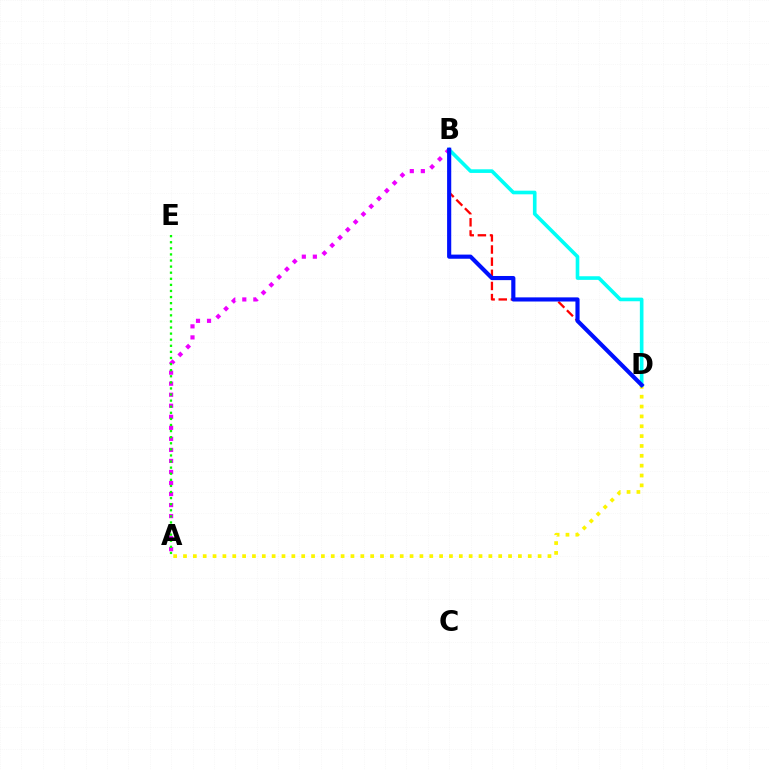{('B', 'D'): [{'color': '#ff0000', 'line_style': 'dashed', 'thickness': 1.65}, {'color': '#00fff6', 'line_style': 'solid', 'thickness': 2.61}, {'color': '#0010ff', 'line_style': 'solid', 'thickness': 2.98}], ('A', 'D'): [{'color': '#fcf500', 'line_style': 'dotted', 'thickness': 2.68}], ('A', 'B'): [{'color': '#ee00ff', 'line_style': 'dotted', 'thickness': 3.0}], ('A', 'E'): [{'color': '#08ff00', 'line_style': 'dotted', 'thickness': 1.66}]}